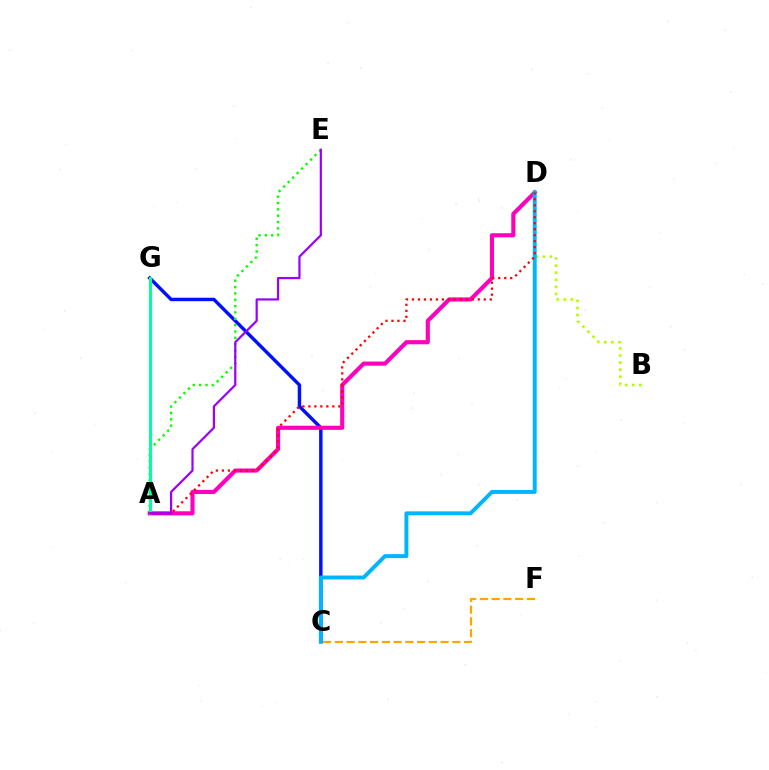{('B', 'D'): [{'color': '#b3ff00', 'line_style': 'dotted', 'thickness': 1.92}], ('C', 'G'): [{'color': '#0010ff', 'line_style': 'solid', 'thickness': 2.47}], ('C', 'F'): [{'color': '#ffa500', 'line_style': 'dashed', 'thickness': 1.6}], ('A', 'E'): [{'color': '#08ff00', 'line_style': 'dotted', 'thickness': 1.72}, {'color': '#9b00ff', 'line_style': 'solid', 'thickness': 1.59}], ('A', 'D'): [{'color': '#ff00bd', 'line_style': 'solid', 'thickness': 2.97}, {'color': '#ff0000', 'line_style': 'dotted', 'thickness': 1.63}], ('C', 'D'): [{'color': '#00b5ff', 'line_style': 'solid', 'thickness': 2.83}], ('A', 'G'): [{'color': '#00ff9d', 'line_style': 'solid', 'thickness': 2.16}]}